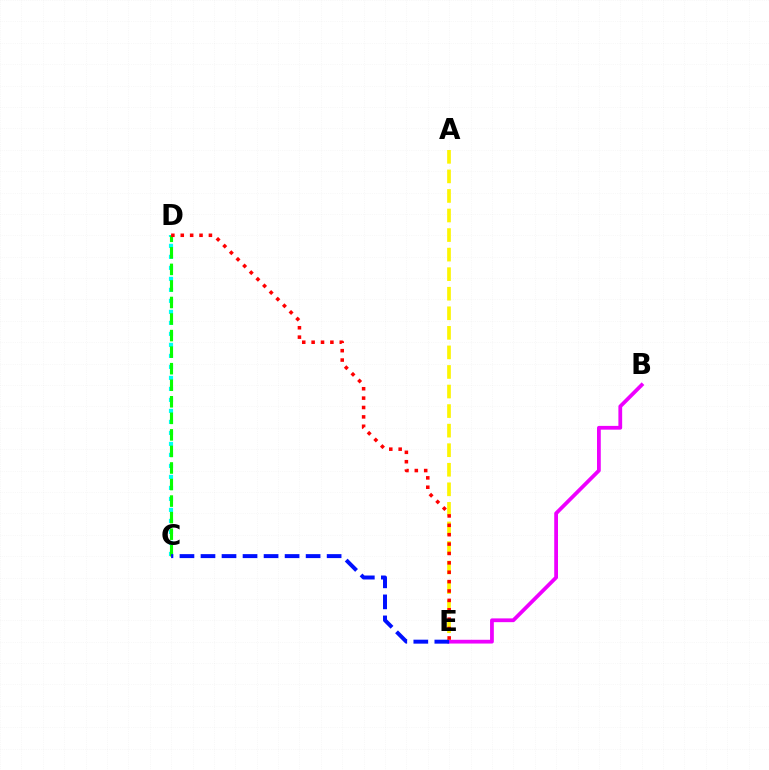{('A', 'E'): [{'color': '#fcf500', 'line_style': 'dashed', 'thickness': 2.66}], ('B', 'E'): [{'color': '#ee00ff', 'line_style': 'solid', 'thickness': 2.71}], ('C', 'D'): [{'color': '#00fff6', 'line_style': 'dotted', 'thickness': 2.99}, {'color': '#08ff00', 'line_style': 'dashed', 'thickness': 2.25}], ('C', 'E'): [{'color': '#0010ff', 'line_style': 'dashed', 'thickness': 2.86}], ('D', 'E'): [{'color': '#ff0000', 'line_style': 'dotted', 'thickness': 2.55}]}